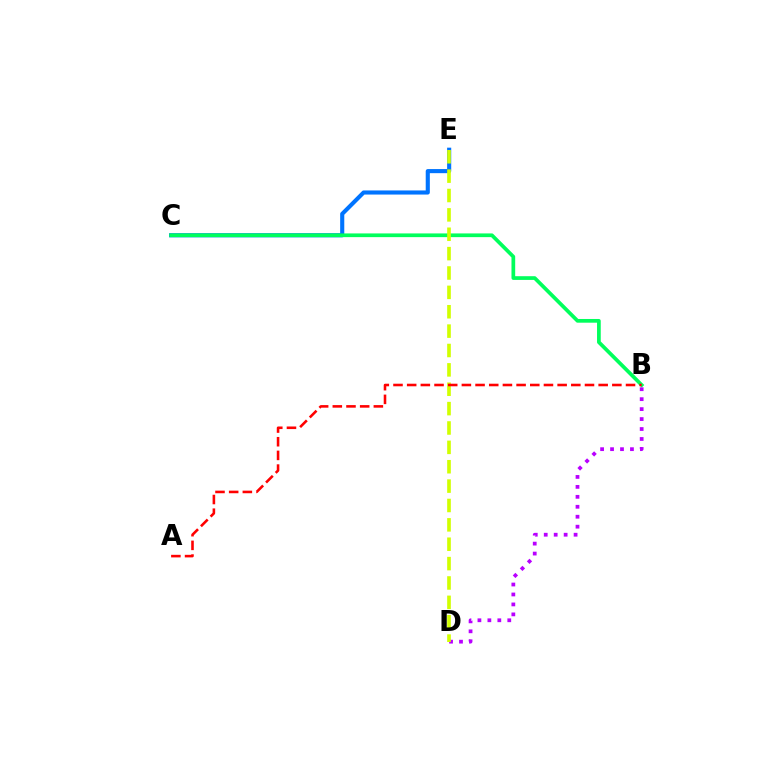{('C', 'E'): [{'color': '#0074ff', 'line_style': 'solid', 'thickness': 2.96}], ('B', 'C'): [{'color': '#00ff5c', 'line_style': 'solid', 'thickness': 2.67}], ('B', 'D'): [{'color': '#b900ff', 'line_style': 'dotted', 'thickness': 2.7}], ('D', 'E'): [{'color': '#d1ff00', 'line_style': 'dashed', 'thickness': 2.63}], ('A', 'B'): [{'color': '#ff0000', 'line_style': 'dashed', 'thickness': 1.86}]}